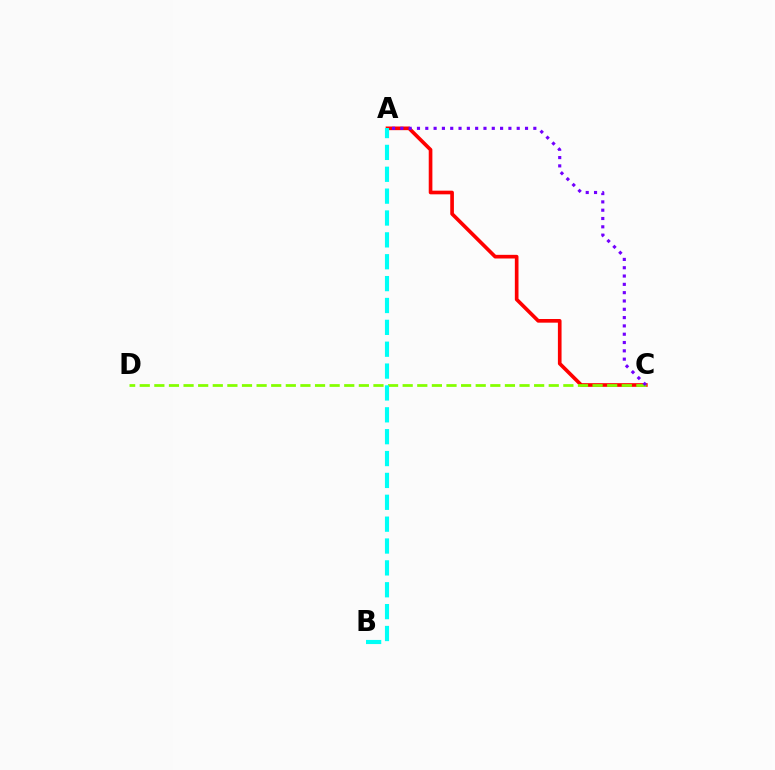{('A', 'C'): [{'color': '#ff0000', 'line_style': 'solid', 'thickness': 2.63}, {'color': '#7200ff', 'line_style': 'dotted', 'thickness': 2.26}], ('C', 'D'): [{'color': '#84ff00', 'line_style': 'dashed', 'thickness': 1.98}], ('A', 'B'): [{'color': '#00fff6', 'line_style': 'dashed', 'thickness': 2.97}]}